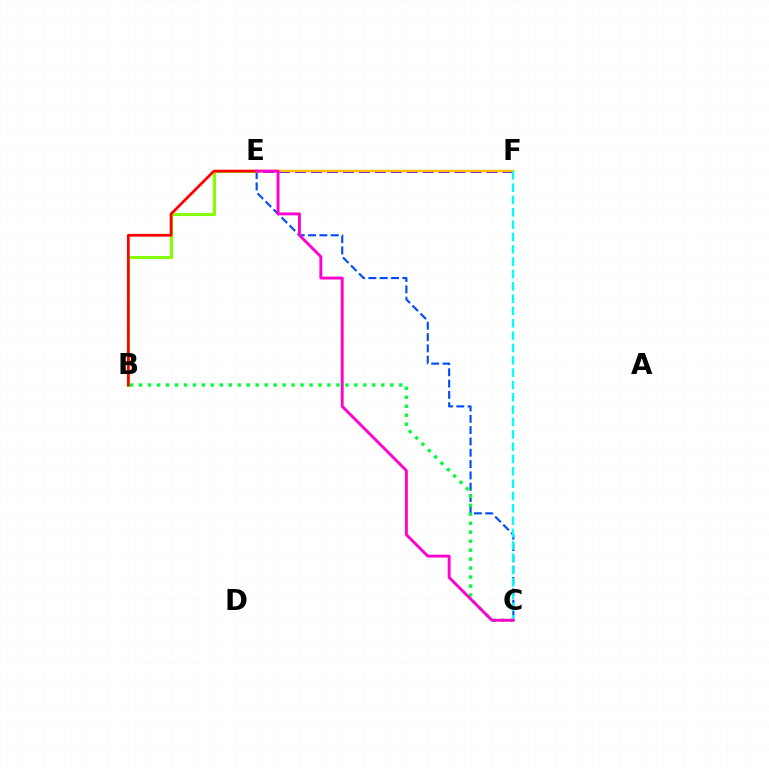{('C', 'E'): [{'color': '#004bff', 'line_style': 'dashed', 'thickness': 1.54}, {'color': '#ff00cf', 'line_style': 'solid', 'thickness': 2.08}], ('E', 'F'): [{'color': '#7200ff', 'line_style': 'dashed', 'thickness': 2.17}, {'color': '#ffbd00', 'line_style': 'solid', 'thickness': 1.74}], ('B', 'E'): [{'color': '#84ff00', 'line_style': 'solid', 'thickness': 2.24}, {'color': '#ff0000', 'line_style': 'solid', 'thickness': 1.98}], ('B', 'C'): [{'color': '#00ff39', 'line_style': 'dotted', 'thickness': 2.44}], ('C', 'F'): [{'color': '#00fff6', 'line_style': 'dashed', 'thickness': 1.68}]}